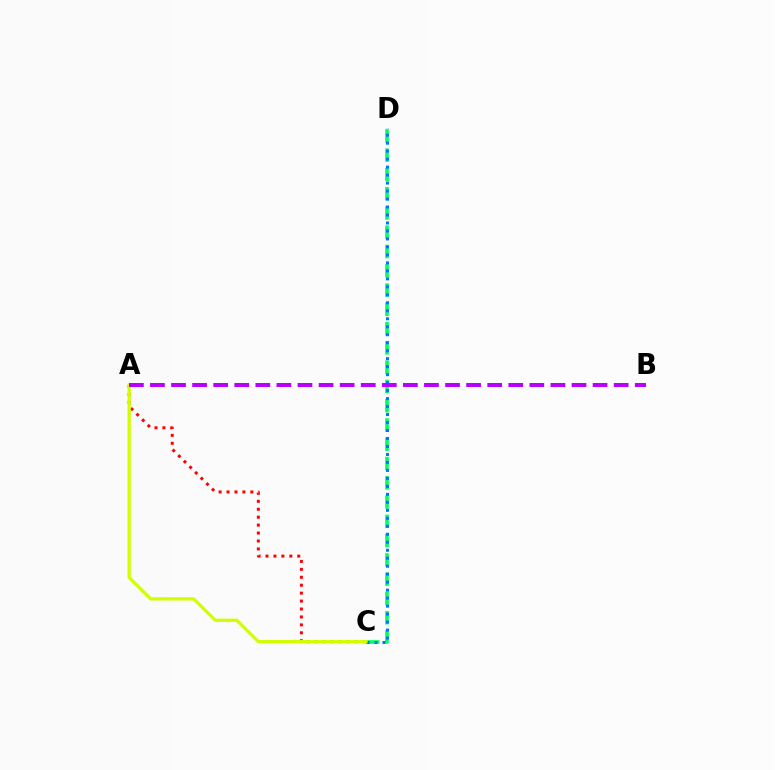{('C', 'D'): [{'color': '#00ff5c', 'line_style': 'dashed', 'thickness': 2.62}, {'color': '#0074ff', 'line_style': 'dotted', 'thickness': 2.17}], ('A', 'C'): [{'color': '#ff0000', 'line_style': 'dotted', 'thickness': 2.16}, {'color': '#d1ff00', 'line_style': 'solid', 'thickness': 2.34}], ('A', 'B'): [{'color': '#b900ff', 'line_style': 'dashed', 'thickness': 2.86}]}